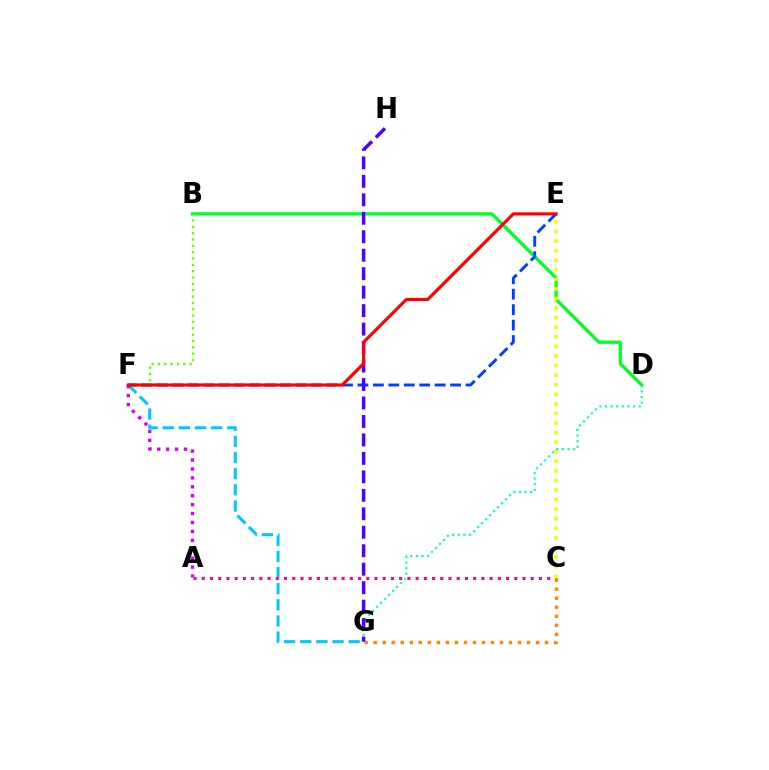{('F', 'G'): [{'color': '#00c7ff', 'line_style': 'dashed', 'thickness': 2.19}], ('B', 'D'): [{'color': '#00ff27', 'line_style': 'solid', 'thickness': 2.37}], ('A', 'C'): [{'color': '#ff00a0', 'line_style': 'dotted', 'thickness': 2.23}], ('E', 'F'): [{'color': '#003fff', 'line_style': 'dashed', 'thickness': 2.1}, {'color': '#ff0000', 'line_style': 'solid', 'thickness': 2.26}], ('A', 'F'): [{'color': '#d600ff', 'line_style': 'dotted', 'thickness': 2.43}], ('B', 'F'): [{'color': '#66ff00', 'line_style': 'dotted', 'thickness': 1.72}], ('C', 'E'): [{'color': '#eeff00', 'line_style': 'dotted', 'thickness': 2.6}], ('C', 'G'): [{'color': '#ff8800', 'line_style': 'dotted', 'thickness': 2.45}], ('D', 'G'): [{'color': '#00ffaf', 'line_style': 'dotted', 'thickness': 1.53}], ('G', 'H'): [{'color': '#4f00ff', 'line_style': 'dashed', 'thickness': 2.51}]}